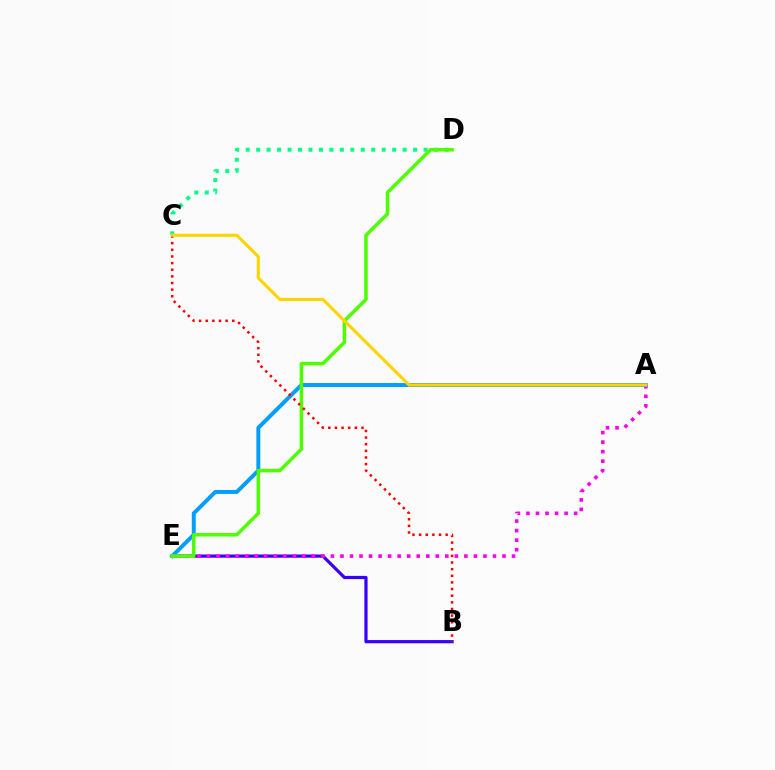{('B', 'E'): [{'color': '#3700ff', 'line_style': 'solid', 'thickness': 2.31}], ('A', 'E'): [{'color': '#ff00ed', 'line_style': 'dotted', 'thickness': 2.59}, {'color': '#009eff', 'line_style': 'solid', 'thickness': 2.84}], ('C', 'D'): [{'color': '#00ff86', 'line_style': 'dotted', 'thickness': 2.84}], ('D', 'E'): [{'color': '#4fff00', 'line_style': 'solid', 'thickness': 2.54}], ('B', 'C'): [{'color': '#ff0000', 'line_style': 'dotted', 'thickness': 1.8}], ('A', 'C'): [{'color': '#ffd500', 'line_style': 'solid', 'thickness': 2.23}]}